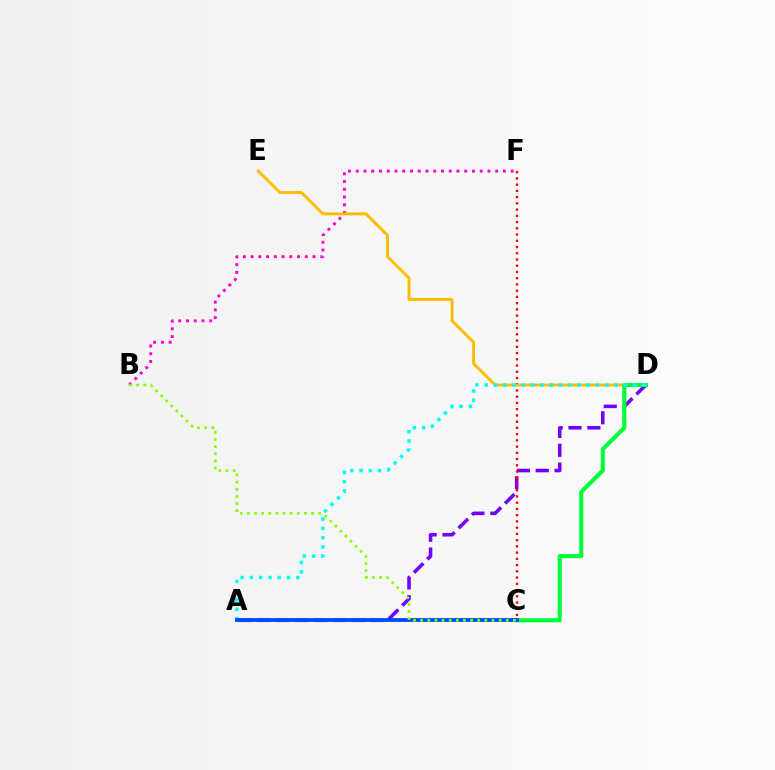{('A', 'D'): [{'color': '#7200ff', 'line_style': 'dashed', 'thickness': 2.57}, {'color': '#00fff6', 'line_style': 'dotted', 'thickness': 2.52}], ('C', 'F'): [{'color': '#ff0000', 'line_style': 'dotted', 'thickness': 1.69}], ('B', 'F'): [{'color': '#ff00cf', 'line_style': 'dotted', 'thickness': 2.1}], ('D', 'E'): [{'color': '#ffbd00', 'line_style': 'solid', 'thickness': 2.11}], ('C', 'D'): [{'color': '#00ff39', 'line_style': 'solid', 'thickness': 2.95}], ('A', 'C'): [{'color': '#004bff', 'line_style': 'solid', 'thickness': 2.75}], ('B', 'C'): [{'color': '#84ff00', 'line_style': 'dotted', 'thickness': 1.94}]}